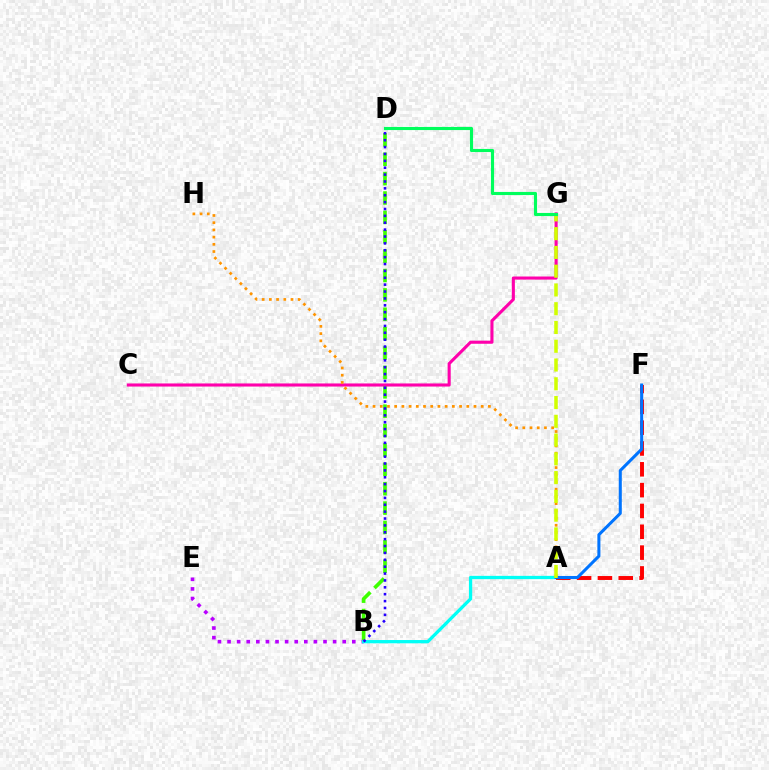{('B', 'D'): [{'color': '#3dff00', 'line_style': 'dashed', 'thickness': 2.63}, {'color': '#2500ff', 'line_style': 'dotted', 'thickness': 1.87}], ('A', 'F'): [{'color': '#ff0000', 'line_style': 'dashed', 'thickness': 2.83}, {'color': '#0074ff', 'line_style': 'solid', 'thickness': 2.19}], ('B', 'E'): [{'color': '#b900ff', 'line_style': 'dotted', 'thickness': 2.61}], ('C', 'G'): [{'color': '#ff00ac', 'line_style': 'solid', 'thickness': 2.23}], ('A', 'H'): [{'color': '#ff9400', 'line_style': 'dotted', 'thickness': 1.96}], ('A', 'B'): [{'color': '#00fff6', 'line_style': 'solid', 'thickness': 2.35}], ('A', 'G'): [{'color': '#d1ff00', 'line_style': 'dashed', 'thickness': 2.55}], ('D', 'G'): [{'color': '#00ff5c', 'line_style': 'solid', 'thickness': 2.25}]}